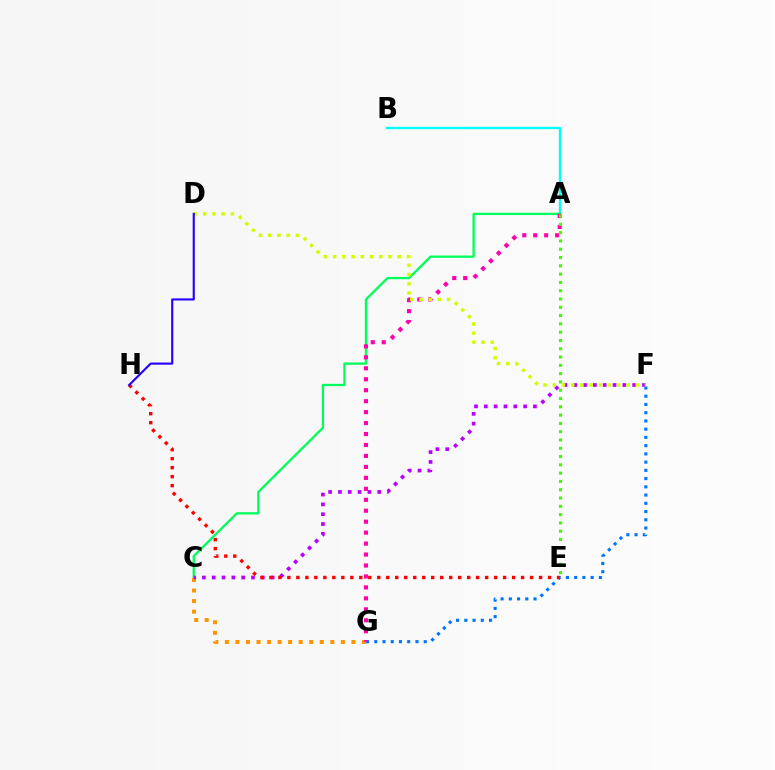{('F', 'G'): [{'color': '#0074ff', 'line_style': 'dotted', 'thickness': 2.24}], ('A', 'B'): [{'color': '#00fff6', 'line_style': 'solid', 'thickness': 1.69}], ('A', 'C'): [{'color': '#00ff5c', 'line_style': 'solid', 'thickness': 1.66}], ('C', 'G'): [{'color': '#ff9400', 'line_style': 'dotted', 'thickness': 2.86}], ('A', 'G'): [{'color': '#ff00ac', 'line_style': 'dotted', 'thickness': 2.98}], ('C', 'F'): [{'color': '#b900ff', 'line_style': 'dotted', 'thickness': 2.67}], ('A', 'E'): [{'color': '#3dff00', 'line_style': 'dotted', 'thickness': 2.25}], ('D', 'F'): [{'color': '#d1ff00', 'line_style': 'dotted', 'thickness': 2.51}], ('E', 'H'): [{'color': '#ff0000', 'line_style': 'dotted', 'thickness': 2.44}], ('D', 'H'): [{'color': '#2500ff', 'line_style': 'solid', 'thickness': 1.53}]}